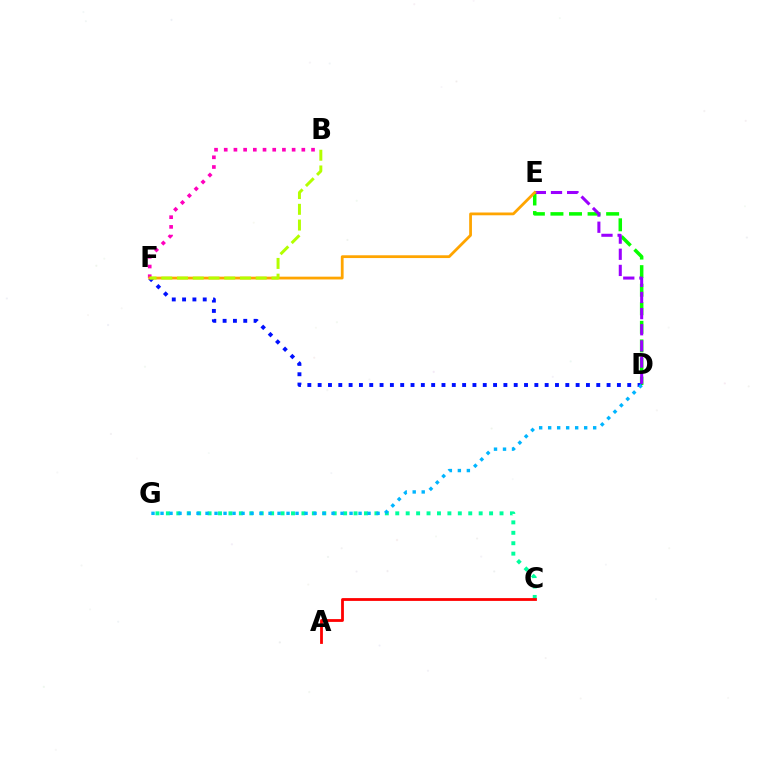{('C', 'G'): [{'color': '#00ff9d', 'line_style': 'dotted', 'thickness': 2.83}], ('D', 'E'): [{'color': '#08ff00', 'line_style': 'dashed', 'thickness': 2.52}, {'color': '#9b00ff', 'line_style': 'dashed', 'thickness': 2.19}], ('D', 'F'): [{'color': '#0010ff', 'line_style': 'dotted', 'thickness': 2.8}], ('B', 'F'): [{'color': '#ff00bd', 'line_style': 'dotted', 'thickness': 2.64}, {'color': '#b3ff00', 'line_style': 'dashed', 'thickness': 2.14}], ('A', 'C'): [{'color': '#ff0000', 'line_style': 'solid', 'thickness': 2.01}], ('E', 'F'): [{'color': '#ffa500', 'line_style': 'solid', 'thickness': 2.0}], ('D', 'G'): [{'color': '#00b5ff', 'line_style': 'dotted', 'thickness': 2.45}]}